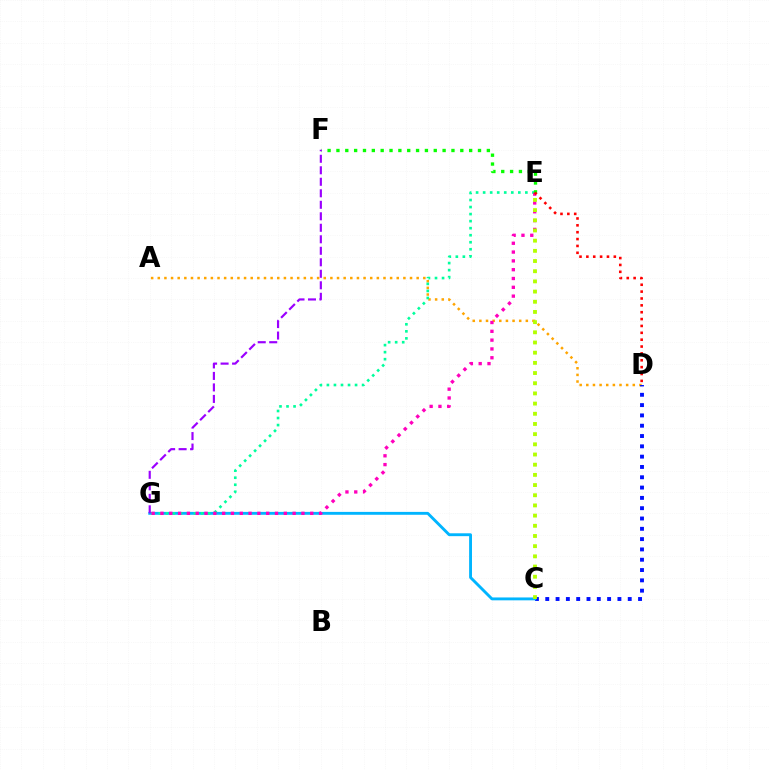{('A', 'D'): [{'color': '#ffa500', 'line_style': 'dotted', 'thickness': 1.8}], ('C', 'D'): [{'color': '#0010ff', 'line_style': 'dotted', 'thickness': 2.8}], ('C', 'G'): [{'color': '#00b5ff', 'line_style': 'solid', 'thickness': 2.07}], ('E', 'G'): [{'color': '#00ff9d', 'line_style': 'dotted', 'thickness': 1.91}, {'color': '#ff00bd', 'line_style': 'dotted', 'thickness': 2.39}], ('E', 'F'): [{'color': '#08ff00', 'line_style': 'dotted', 'thickness': 2.4}], ('C', 'E'): [{'color': '#b3ff00', 'line_style': 'dotted', 'thickness': 2.77}], ('F', 'G'): [{'color': '#9b00ff', 'line_style': 'dashed', 'thickness': 1.56}], ('D', 'E'): [{'color': '#ff0000', 'line_style': 'dotted', 'thickness': 1.87}]}